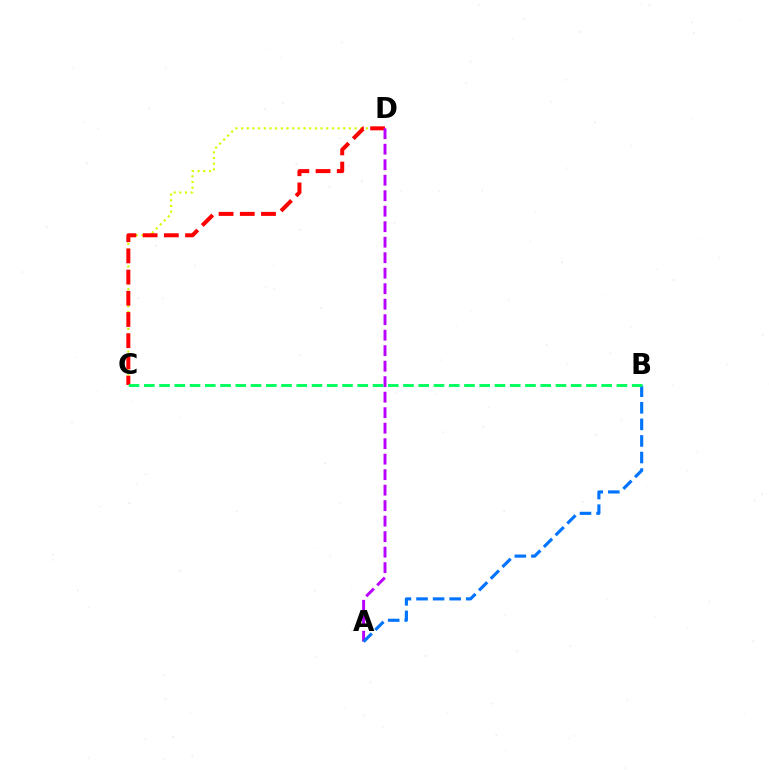{('C', 'D'): [{'color': '#d1ff00', 'line_style': 'dotted', 'thickness': 1.54}, {'color': '#ff0000', 'line_style': 'dashed', 'thickness': 2.88}], ('A', 'D'): [{'color': '#b900ff', 'line_style': 'dashed', 'thickness': 2.11}], ('A', 'B'): [{'color': '#0074ff', 'line_style': 'dashed', 'thickness': 2.25}], ('B', 'C'): [{'color': '#00ff5c', 'line_style': 'dashed', 'thickness': 2.07}]}